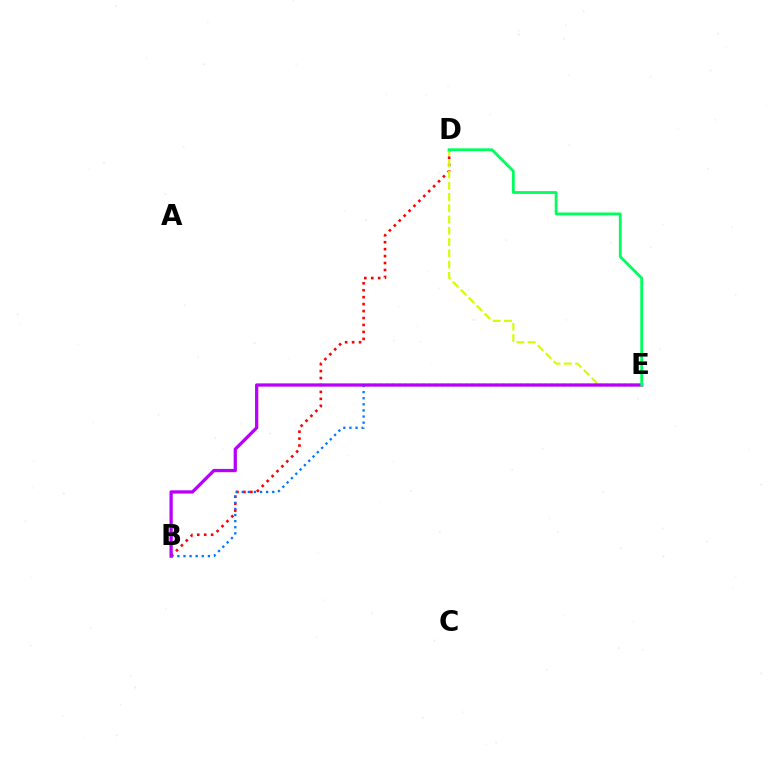{('B', 'D'): [{'color': '#ff0000', 'line_style': 'dotted', 'thickness': 1.89}], ('D', 'E'): [{'color': '#d1ff00', 'line_style': 'dashed', 'thickness': 1.53}, {'color': '#00ff5c', 'line_style': 'solid', 'thickness': 2.01}], ('B', 'E'): [{'color': '#0074ff', 'line_style': 'dotted', 'thickness': 1.66}, {'color': '#b900ff', 'line_style': 'solid', 'thickness': 2.35}]}